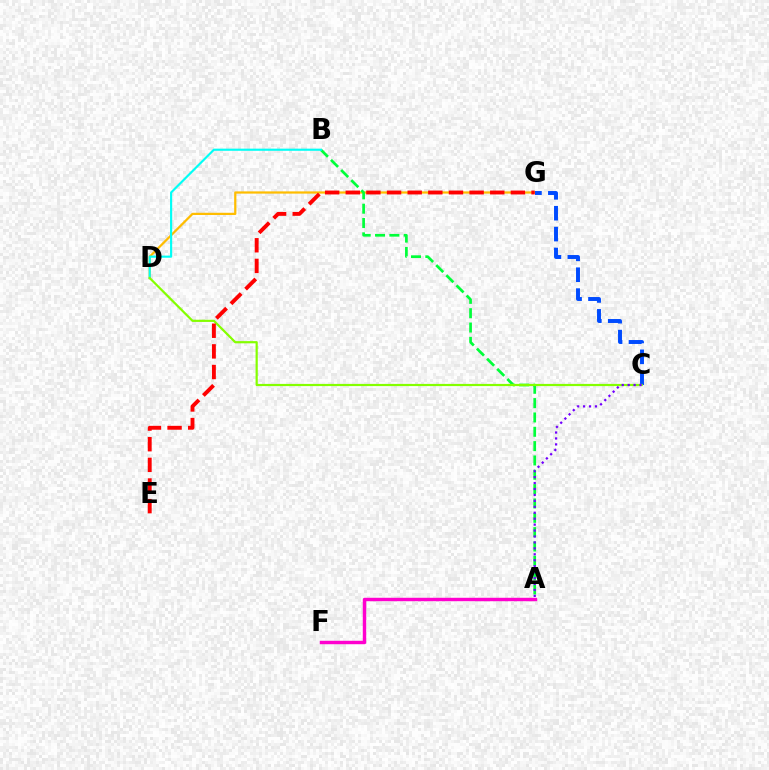{('D', 'G'): [{'color': '#ffbd00', 'line_style': 'solid', 'thickness': 1.6}], ('A', 'B'): [{'color': '#00ff39', 'line_style': 'dashed', 'thickness': 1.95}], ('B', 'D'): [{'color': '#00fff6', 'line_style': 'solid', 'thickness': 1.54}], ('C', 'G'): [{'color': '#004bff', 'line_style': 'dashed', 'thickness': 2.84}], ('C', 'D'): [{'color': '#84ff00', 'line_style': 'solid', 'thickness': 1.58}], ('A', 'C'): [{'color': '#7200ff', 'line_style': 'dotted', 'thickness': 1.61}], ('E', 'G'): [{'color': '#ff0000', 'line_style': 'dashed', 'thickness': 2.8}], ('A', 'F'): [{'color': '#ff00cf', 'line_style': 'solid', 'thickness': 2.47}]}